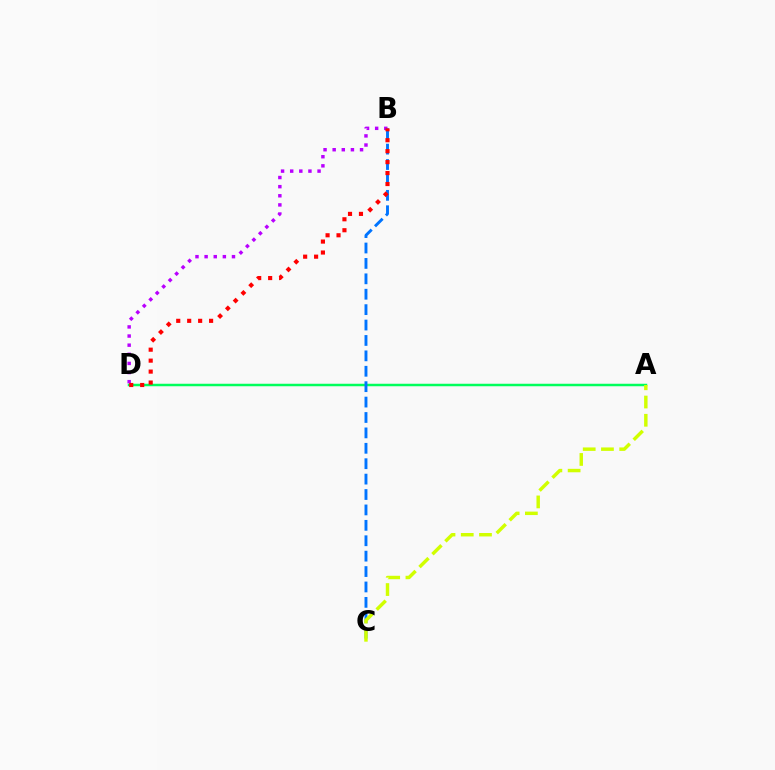{('B', 'D'): [{'color': '#b900ff', 'line_style': 'dotted', 'thickness': 2.48}, {'color': '#ff0000', 'line_style': 'dotted', 'thickness': 2.98}], ('A', 'D'): [{'color': '#00ff5c', 'line_style': 'solid', 'thickness': 1.79}], ('B', 'C'): [{'color': '#0074ff', 'line_style': 'dashed', 'thickness': 2.09}], ('A', 'C'): [{'color': '#d1ff00', 'line_style': 'dashed', 'thickness': 2.48}]}